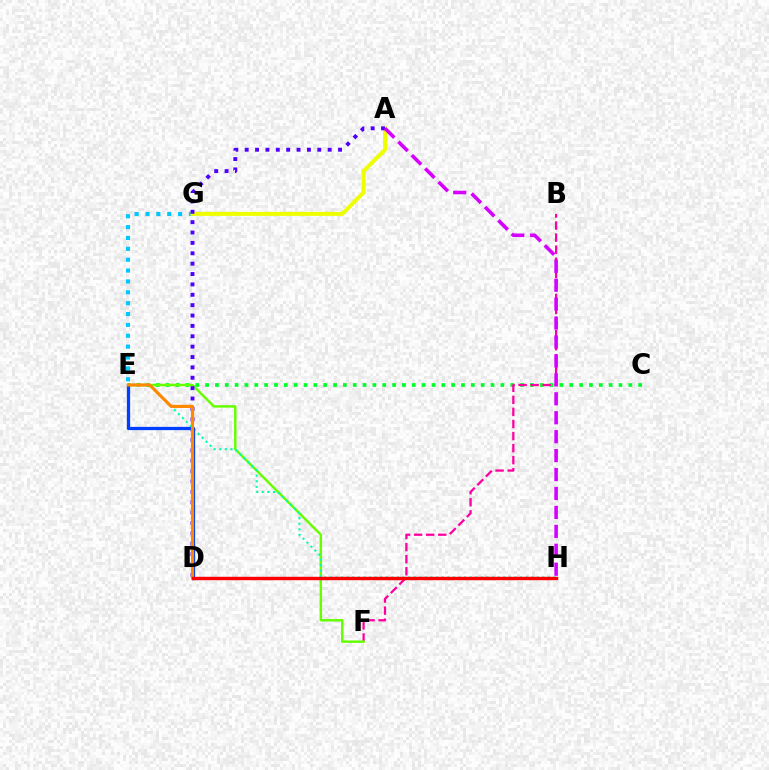{('E', 'G'): [{'color': '#00c7ff', 'line_style': 'dotted', 'thickness': 2.95}], ('A', 'G'): [{'color': '#eeff00', 'line_style': 'solid', 'thickness': 2.89}], ('C', 'E'): [{'color': '#00ff27', 'line_style': 'dotted', 'thickness': 2.67}], ('B', 'F'): [{'color': '#ff00a0', 'line_style': 'dashed', 'thickness': 1.64}], ('E', 'F'): [{'color': '#66ff00', 'line_style': 'solid', 'thickness': 1.76}], ('A', 'D'): [{'color': '#4f00ff', 'line_style': 'dotted', 'thickness': 2.82}], ('A', 'H'): [{'color': '#d600ff', 'line_style': 'dashed', 'thickness': 2.57}], ('E', 'H'): [{'color': '#00ffaf', 'line_style': 'dotted', 'thickness': 1.52}], ('D', 'E'): [{'color': '#003fff', 'line_style': 'solid', 'thickness': 2.34}, {'color': '#ff8800', 'line_style': 'solid', 'thickness': 2.27}], ('D', 'H'): [{'color': '#ff0000', 'line_style': 'solid', 'thickness': 2.47}]}